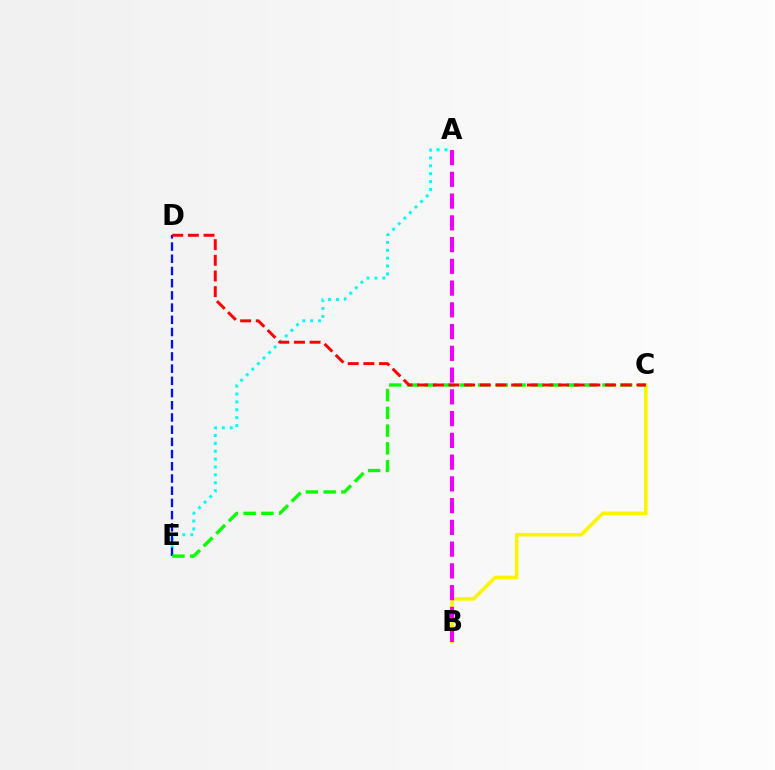{('A', 'E'): [{'color': '#00fff6', 'line_style': 'dotted', 'thickness': 2.14}], ('B', 'C'): [{'color': '#fcf500', 'line_style': 'solid', 'thickness': 2.58}], ('D', 'E'): [{'color': '#0010ff', 'line_style': 'dashed', 'thickness': 1.66}], ('C', 'E'): [{'color': '#08ff00', 'line_style': 'dashed', 'thickness': 2.41}], ('A', 'B'): [{'color': '#ee00ff', 'line_style': 'dashed', 'thickness': 2.96}], ('C', 'D'): [{'color': '#ff0000', 'line_style': 'dashed', 'thickness': 2.13}]}